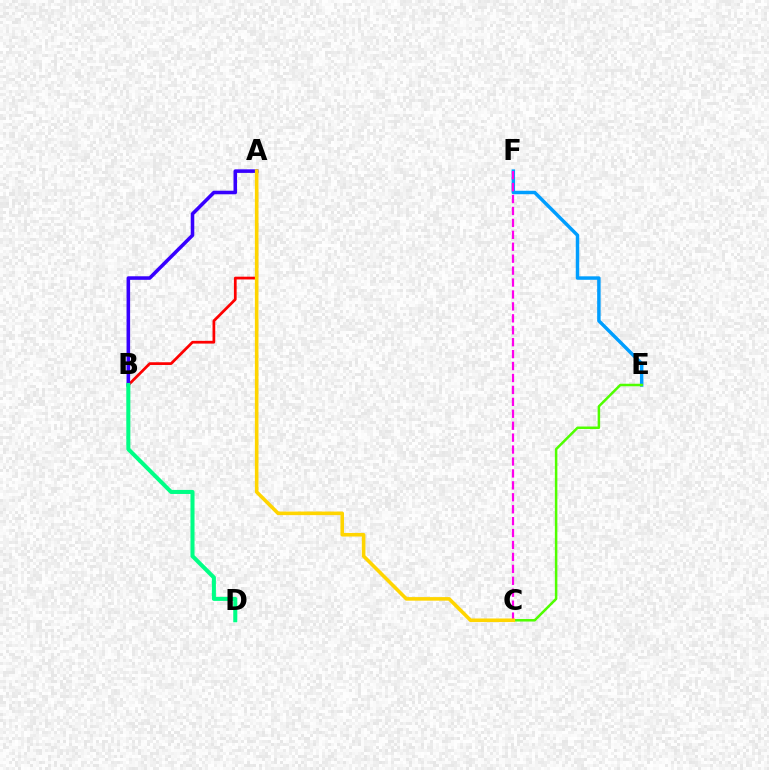{('A', 'B'): [{'color': '#ff0000', 'line_style': 'solid', 'thickness': 1.96}, {'color': '#3700ff', 'line_style': 'solid', 'thickness': 2.57}], ('E', 'F'): [{'color': '#009eff', 'line_style': 'solid', 'thickness': 2.49}], ('C', 'E'): [{'color': '#4fff00', 'line_style': 'solid', 'thickness': 1.8}], ('C', 'F'): [{'color': '#ff00ed', 'line_style': 'dashed', 'thickness': 1.62}], ('A', 'C'): [{'color': '#ffd500', 'line_style': 'solid', 'thickness': 2.58}], ('B', 'D'): [{'color': '#00ff86', 'line_style': 'solid', 'thickness': 2.91}]}